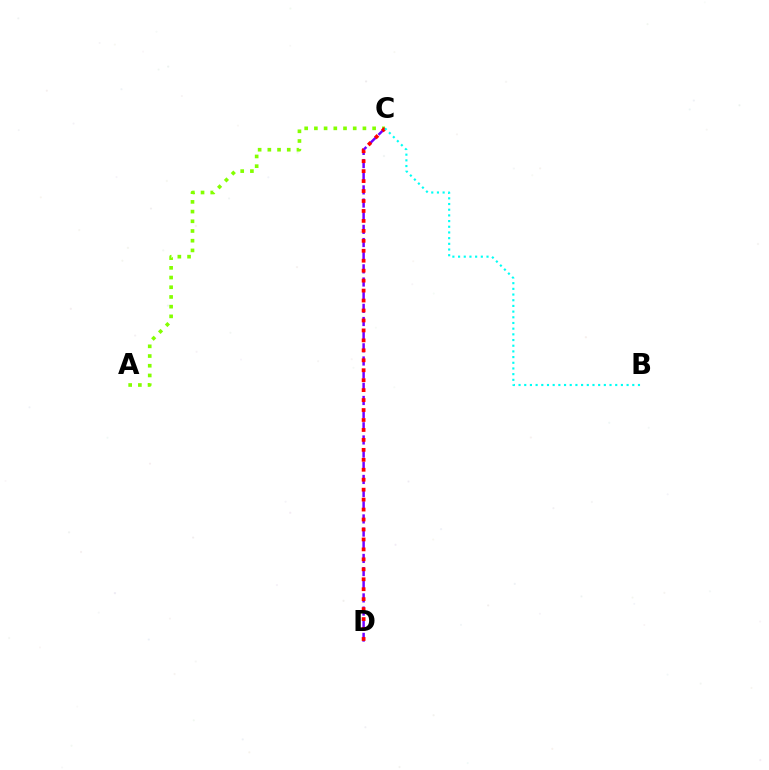{('C', 'D'): [{'color': '#7200ff', 'line_style': 'dashed', 'thickness': 1.79}, {'color': '#ff0000', 'line_style': 'dotted', 'thickness': 2.7}], ('A', 'C'): [{'color': '#84ff00', 'line_style': 'dotted', 'thickness': 2.64}], ('B', 'C'): [{'color': '#00fff6', 'line_style': 'dotted', 'thickness': 1.54}]}